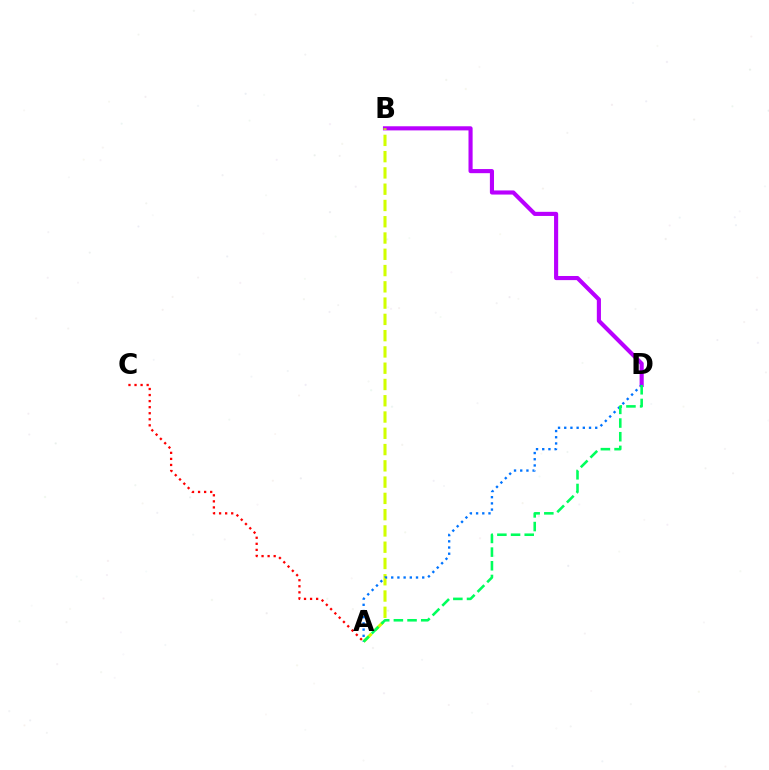{('B', 'D'): [{'color': '#b900ff', 'line_style': 'solid', 'thickness': 2.97}], ('A', 'B'): [{'color': '#d1ff00', 'line_style': 'dashed', 'thickness': 2.21}], ('A', 'D'): [{'color': '#0074ff', 'line_style': 'dotted', 'thickness': 1.68}, {'color': '#00ff5c', 'line_style': 'dashed', 'thickness': 1.86}], ('A', 'C'): [{'color': '#ff0000', 'line_style': 'dotted', 'thickness': 1.65}]}